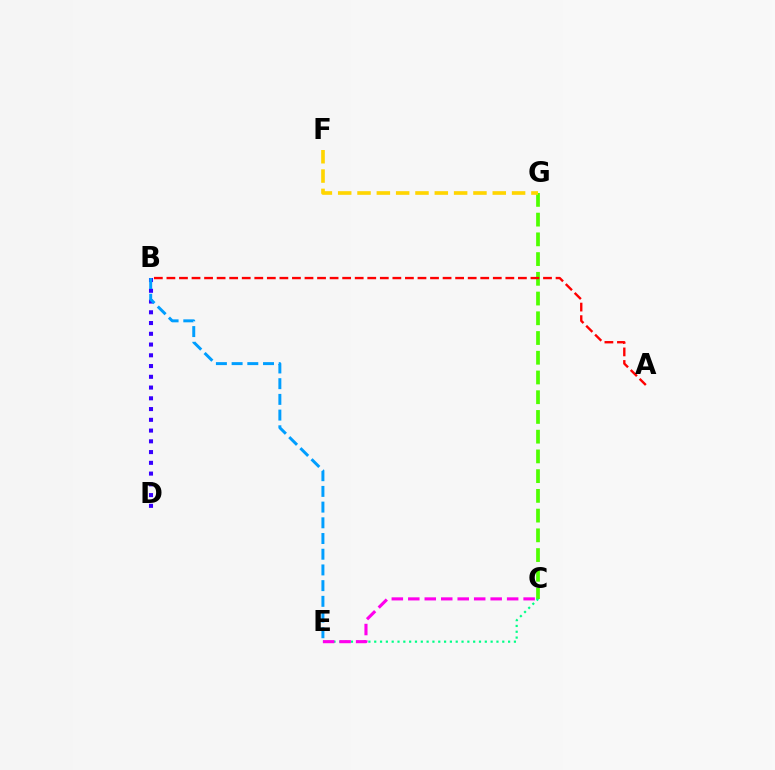{('C', 'G'): [{'color': '#4fff00', 'line_style': 'dashed', 'thickness': 2.68}], ('C', 'E'): [{'color': '#00ff86', 'line_style': 'dotted', 'thickness': 1.58}, {'color': '#ff00ed', 'line_style': 'dashed', 'thickness': 2.24}], ('F', 'G'): [{'color': '#ffd500', 'line_style': 'dashed', 'thickness': 2.62}], ('B', 'D'): [{'color': '#3700ff', 'line_style': 'dotted', 'thickness': 2.92}], ('A', 'B'): [{'color': '#ff0000', 'line_style': 'dashed', 'thickness': 1.71}], ('B', 'E'): [{'color': '#009eff', 'line_style': 'dashed', 'thickness': 2.13}]}